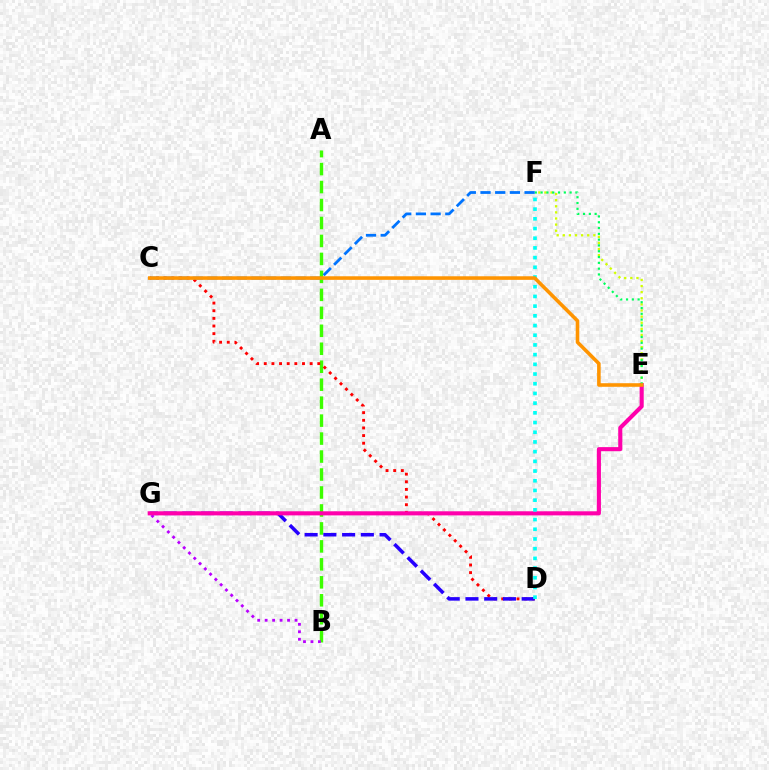{('A', 'B'): [{'color': '#3dff00', 'line_style': 'dashed', 'thickness': 2.44}], ('B', 'G'): [{'color': '#b900ff', 'line_style': 'dotted', 'thickness': 2.03}], ('E', 'F'): [{'color': '#d1ff00', 'line_style': 'dotted', 'thickness': 1.66}, {'color': '#00ff5c', 'line_style': 'dotted', 'thickness': 1.58}], ('C', 'D'): [{'color': '#ff0000', 'line_style': 'dotted', 'thickness': 2.08}], ('D', 'G'): [{'color': '#2500ff', 'line_style': 'dashed', 'thickness': 2.55}], ('E', 'G'): [{'color': '#ff00ac', 'line_style': 'solid', 'thickness': 2.95}], ('C', 'F'): [{'color': '#0074ff', 'line_style': 'dashed', 'thickness': 2.0}], ('D', 'F'): [{'color': '#00fff6', 'line_style': 'dotted', 'thickness': 2.64}], ('C', 'E'): [{'color': '#ff9400', 'line_style': 'solid', 'thickness': 2.58}]}